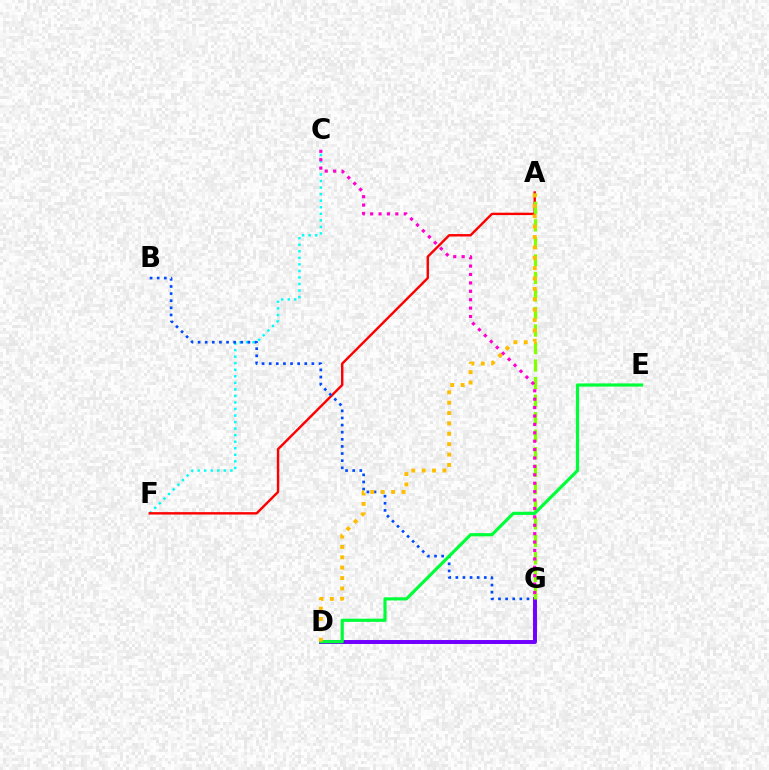{('C', 'F'): [{'color': '#00fff6', 'line_style': 'dotted', 'thickness': 1.78}], ('A', 'F'): [{'color': '#ff0000', 'line_style': 'solid', 'thickness': 1.73}], ('B', 'G'): [{'color': '#004bff', 'line_style': 'dotted', 'thickness': 1.93}], ('D', 'G'): [{'color': '#7200ff', 'line_style': 'solid', 'thickness': 2.84}], ('A', 'G'): [{'color': '#84ff00', 'line_style': 'dashed', 'thickness': 2.38}], ('D', 'E'): [{'color': '#00ff39', 'line_style': 'solid', 'thickness': 2.29}], ('C', 'G'): [{'color': '#ff00cf', 'line_style': 'dotted', 'thickness': 2.28}], ('A', 'D'): [{'color': '#ffbd00', 'line_style': 'dotted', 'thickness': 2.82}]}